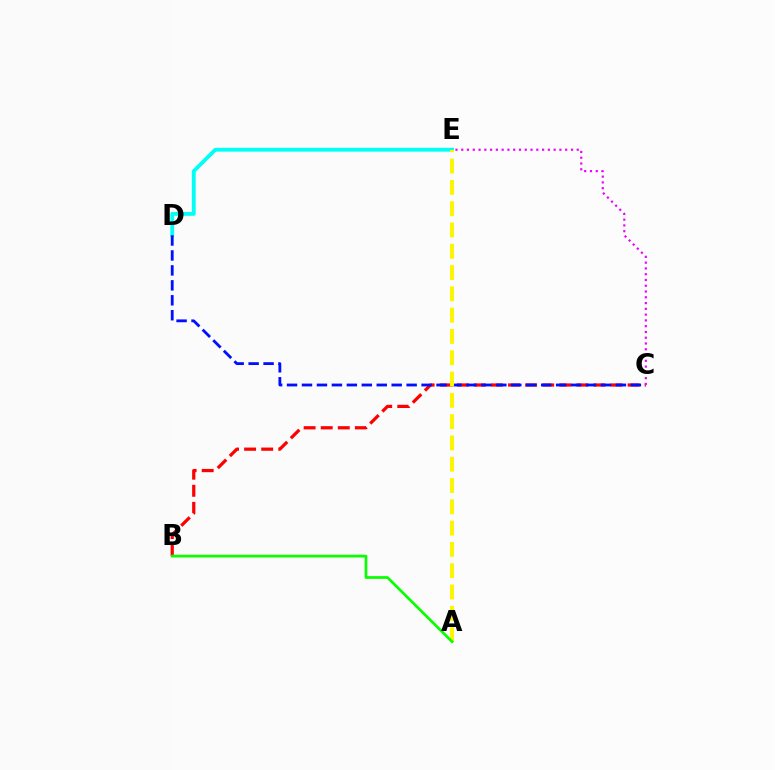{('D', 'E'): [{'color': '#00fff6', 'line_style': 'solid', 'thickness': 2.75}], ('B', 'C'): [{'color': '#ff0000', 'line_style': 'dashed', 'thickness': 2.32}], ('C', 'D'): [{'color': '#0010ff', 'line_style': 'dashed', 'thickness': 2.03}], ('A', 'E'): [{'color': '#fcf500', 'line_style': 'dashed', 'thickness': 2.89}], ('C', 'E'): [{'color': '#ee00ff', 'line_style': 'dotted', 'thickness': 1.57}], ('A', 'B'): [{'color': '#08ff00', 'line_style': 'solid', 'thickness': 1.96}]}